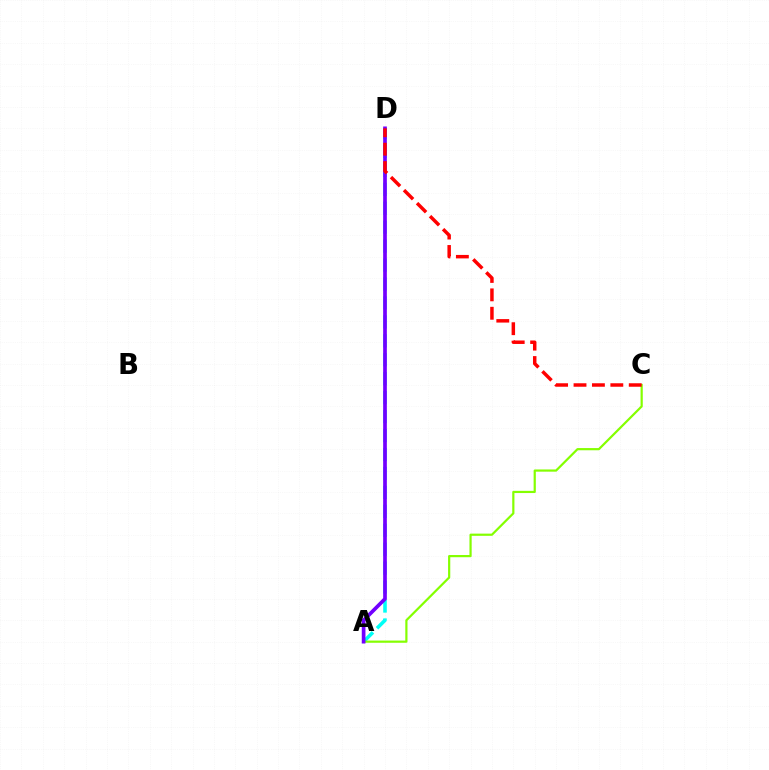{('A', 'D'): [{'color': '#00fff6', 'line_style': 'dashed', 'thickness': 2.57}, {'color': '#7200ff', 'line_style': 'solid', 'thickness': 2.65}], ('A', 'C'): [{'color': '#84ff00', 'line_style': 'solid', 'thickness': 1.58}], ('C', 'D'): [{'color': '#ff0000', 'line_style': 'dashed', 'thickness': 2.5}]}